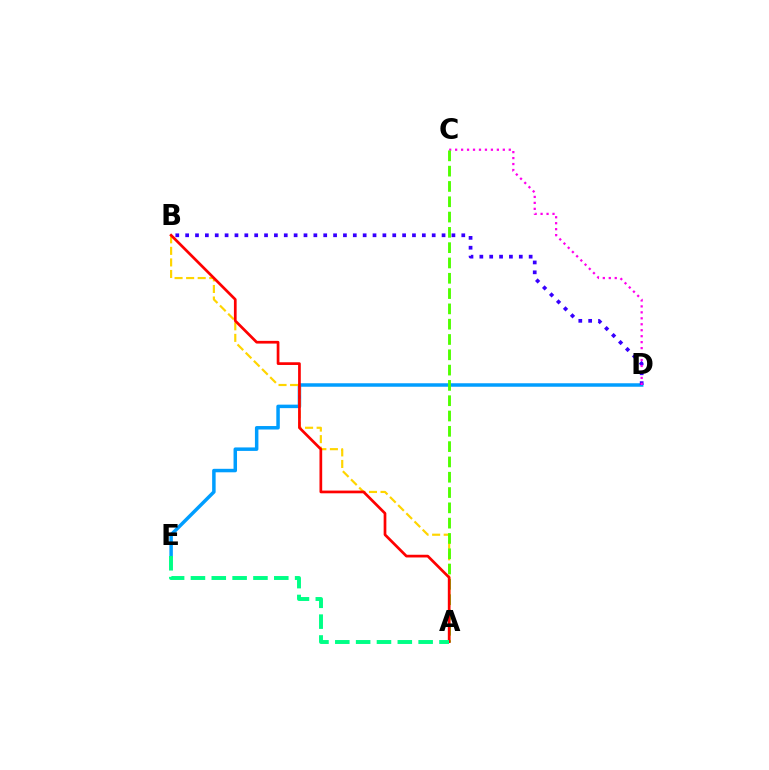{('D', 'E'): [{'color': '#009eff', 'line_style': 'solid', 'thickness': 2.51}], ('B', 'D'): [{'color': '#3700ff', 'line_style': 'dotted', 'thickness': 2.68}], ('C', 'D'): [{'color': '#ff00ed', 'line_style': 'dotted', 'thickness': 1.62}], ('A', 'B'): [{'color': '#ffd500', 'line_style': 'dashed', 'thickness': 1.57}, {'color': '#ff0000', 'line_style': 'solid', 'thickness': 1.95}], ('A', 'C'): [{'color': '#4fff00', 'line_style': 'dashed', 'thickness': 2.08}], ('A', 'E'): [{'color': '#00ff86', 'line_style': 'dashed', 'thickness': 2.83}]}